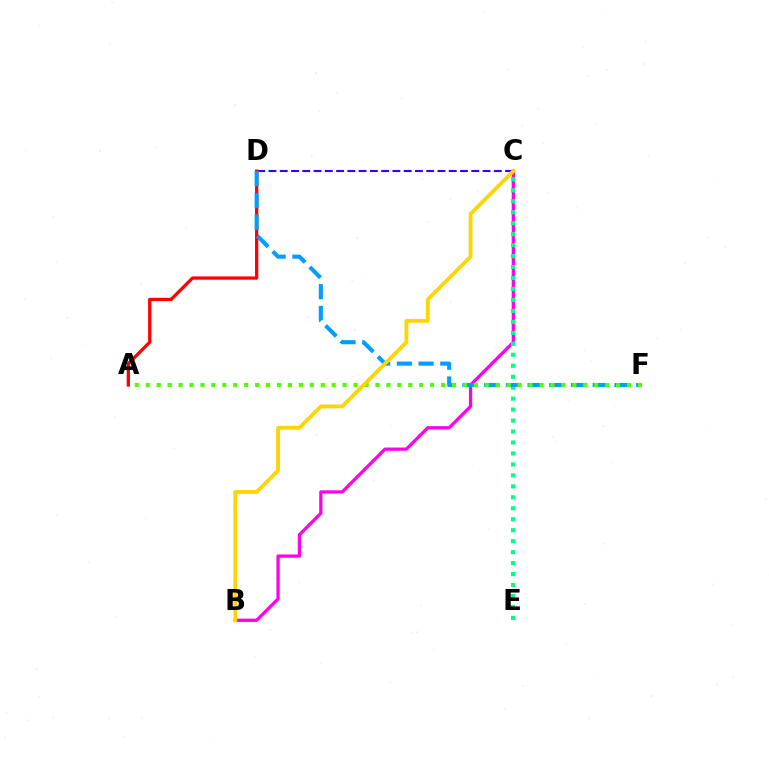{('C', 'D'): [{'color': '#3700ff', 'line_style': 'dashed', 'thickness': 1.53}], ('B', 'C'): [{'color': '#ff00ed', 'line_style': 'solid', 'thickness': 2.35}, {'color': '#ffd500', 'line_style': 'solid', 'thickness': 2.73}], ('A', 'D'): [{'color': '#ff0000', 'line_style': 'solid', 'thickness': 2.36}], ('C', 'E'): [{'color': '#00ff86', 'line_style': 'dotted', 'thickness': 2.98}], ('D', 'F'): [{'color': '#009eff', 'line_style': 'dashed', 'thickness': 2.95}], ('A', 'F'): [{'color': '#4fff00', 'line_style': 'dotted', 'thickness': 2.97}]}